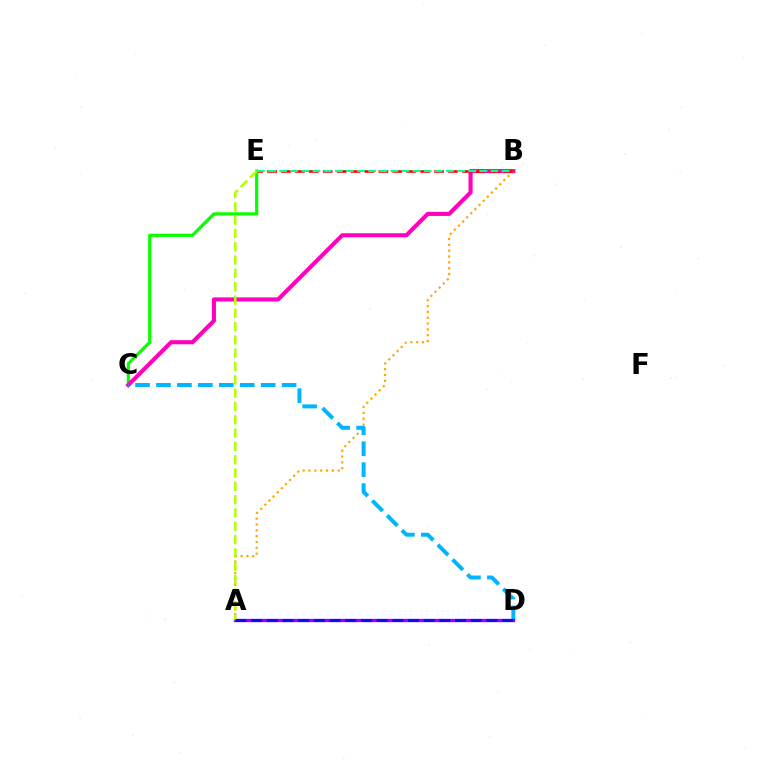{('C', 'E'): [{'color': '#08ff00', 'line_style': 'solid', 'thickness': 2.29}], ('B', 'C'): [{'color': '#ff00bd', 'line_style': 'solid', 'thickness': 2.95}], ('A', 'B'): [{'color': '#ffa500', 'line_style': 'dotted', 'thickness': 1.59}], ('C', 'D'): [{'color': '#00b5ff', 'line_style': 'dashed', 'thickness': 2.85}], ('B', 'E'): [{'color': '#ff0000', 'line_style': 'dashed', 'thickness': 1.89}, {'color': '#00ff9d', 'line_style': 'dashed', 'thickness': 1.51}], ('A', 'D'): [{'color': '#9b00ff', 'line_style': 'solid', 'thickness': 2.4}, {'color': '#0010ff', 'line_style': 'dashed', 'thickness': 2.13}], ('A', 'E'): [{'color': '#b3ff00', 'line_style': 'dashed', 'thickness': 1.81}]}